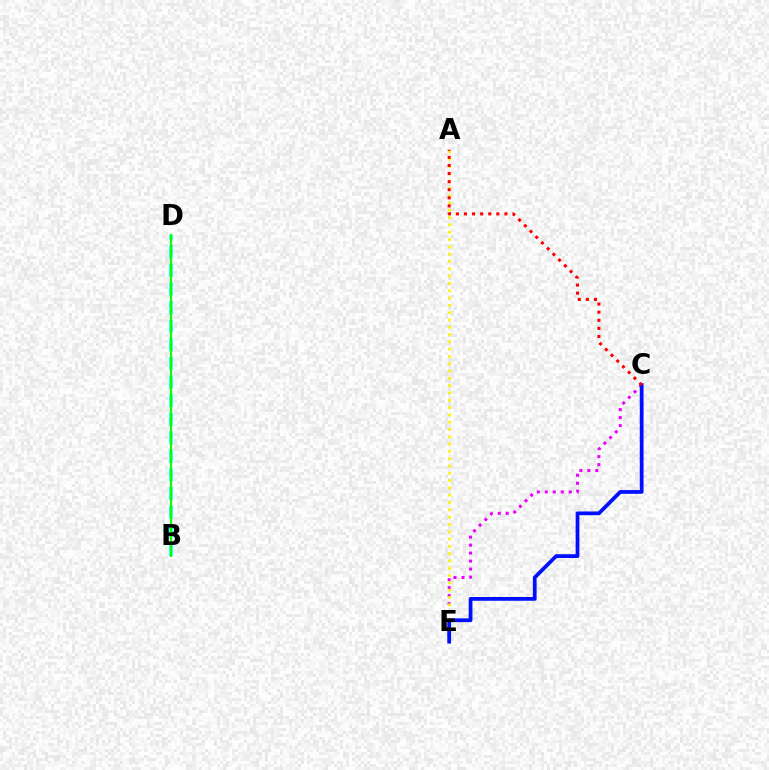{('C', 'E'): [{'color': '#ee00ff', 'line_style': 'dotted', 'thickness': 2.17}, {'color': '#0010ff', 'line_style': 'solid', 'thickness': 2.71}], ('B', 'D'): [{'color': '#00fff6', 'line_style': 'dashed', 'thickness': 2.53}, {'color': '#08ff00', 'line_style': 'solid', 'thickness': 1.54}], ('A', 'E'): [{'color': '#fcf500', 'line_style': 'dotted', 'thickness': 1.98}], ('A', 'C'): [{'color': '#ff0000', 'line_style': 'dotted', 'thickness': 2.2}]}